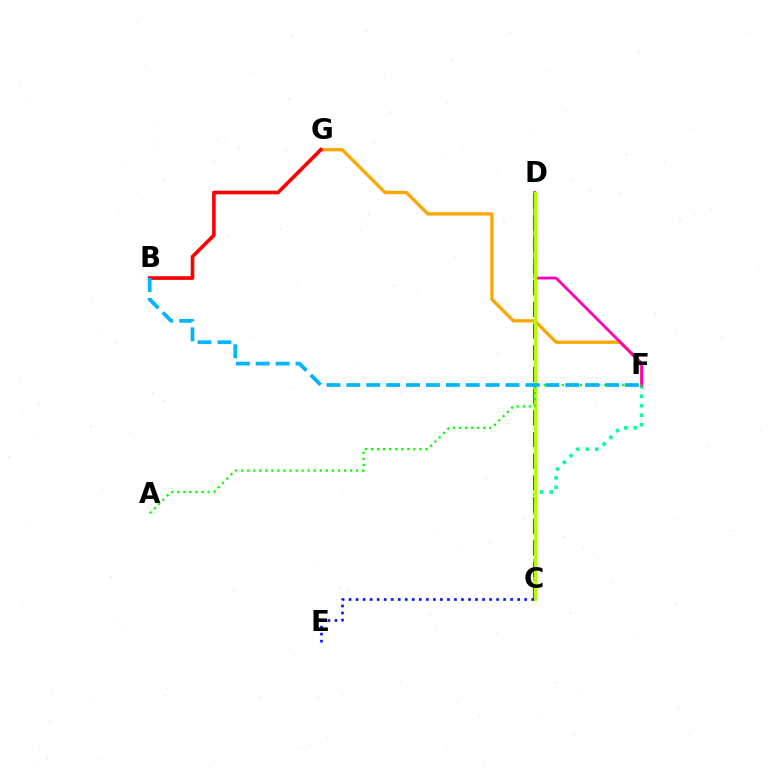{('C', 'F'): [{'color': '#00ff9d', 'line_style': 'dotted', 'thickness': 2.57}], ('F', 'G'): [{'color': '#ffa500', 'line_style': 'solid', 'thickness': 2.37}], ('C', 'D'): [{'color': '#9b00ff', 'line_style': 'dashed', 'thickness': 2.95}, {'color': '#b3ff00', 'line_style': 'solid', 'thickness': 2.4}], ('B', 'G'): [{'color': '#ff0000', 'line_style': 'solid', 'thickness': 2.61}], ('D', 'F'): [{'color': '#ff00bd', 'line_style': 'solid', 'thickness': 2.03}], ('A', 'F'): [{'color': '#08ff00', 'line_style': 'dotted', 'thickness': 1.64}], ('C', 'E'): [{'color': '#0010ff', 'line_style': 'dotted', 'thickness': 1.91}], ('B', 'F'): [{'color': '#00b5ff', 'line_style': 'dashed', 'thickness': 2.7}]}